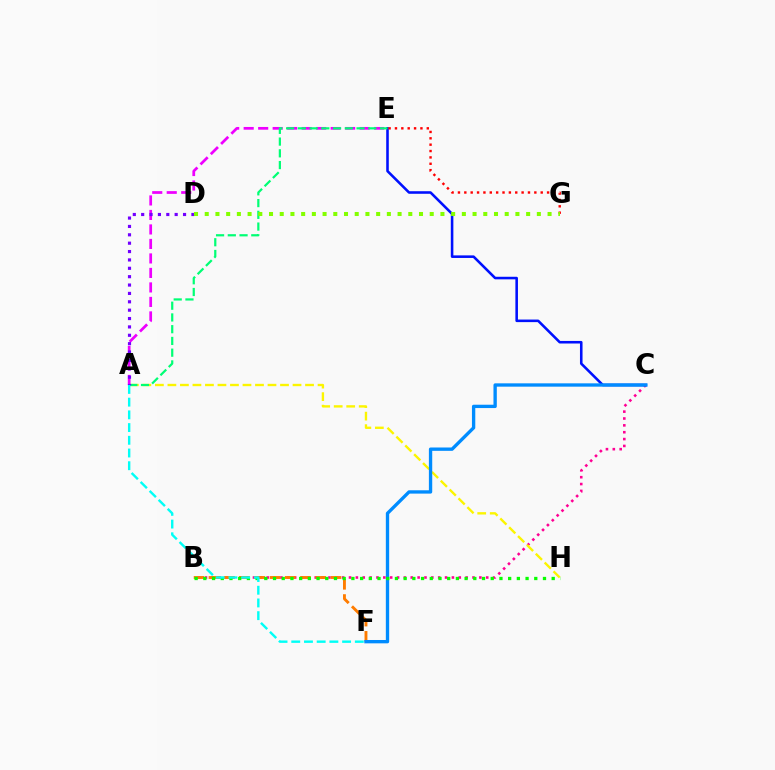{('B', 'C'): [{'color': '#ff0094', 'line_style': 'dotted', 'thickness': 1.86}], ('A', 'E'): [{'color': '#ee00ff', 'line_style': 'dashed', 'thickness': 1.97}, {'color': '#00ff74', 'line_style': 'dashed', 'thickness': 1.6}], ('C', 'E'): [{'color': '#0010ff', 'line_style': 'solid', 'thickness': 1.85}], ('A', 'H'): [{'color': '#fcf500', 'line_style': 'dashed', 'thickness': 1.7}], ('B', 'F'): [{'color': '#ff7c00', 'line_style': 'dashed', 'thickness': 2.07}], ('C', 'F'): [{'color': '#008cff', 'line_style': 'solid', 'thickness': 2.4}], ('B', 'H'): [{'color': '#08ff00', 'line_style': 'dotted', 'thickness': 2.37}], ('A', 'D'): [{'color': '#7200ff', 'line_style': 'dotted', 'thickness': 2.27}], ('E', 'G'): [{'color': '#ff0000', 'line_style': 'dotted', 'thickness': 1.73}], ('D', 'G'): [{'color': '#84ff00', 'line_style': 'dotted', 'thickness': 2.91}], ('A', 'F'): [{'color': '#00fff6', 'line_style': 'dashed', 'thickness': 1.73}]}